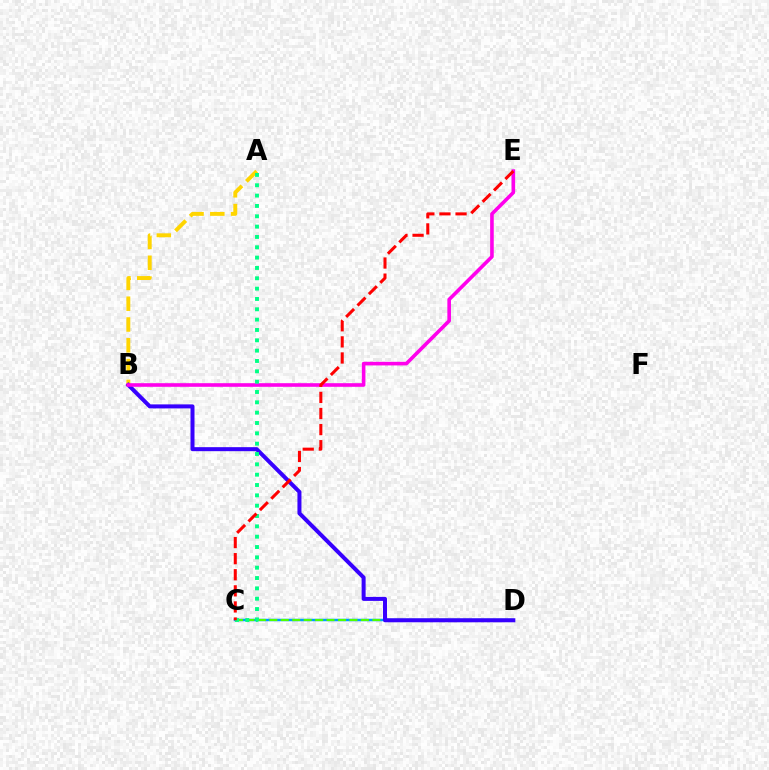{('C', 'D'): [{'color': '#009eff', 'line_style': 'solid', 'thickness': 1.78}, {'color': '#4fff00', 'line_style': 'dashed', 'thickness': 1.55}], ('A', 'B'): [{'color': '#ffd500', 'line_style': 'dashed', 'thickness': 2.82}], ('B', 'D'): [{'color': '#3700ff', 'line_style': 'solid', 'thickness': 2.88}], ('B', 'E'): [{'color': '#ff00ed', 'line_style': 'solid', 'thickness': 2.6}], ('A', 'C'): [{'color': '#00ff86', 'line_style': 'dotted', 'thickness': 2.81}], ('C', 'E'): [{'color': '#ff0000', 'line_style': 'dashed', 'thickness': 2.19}]}